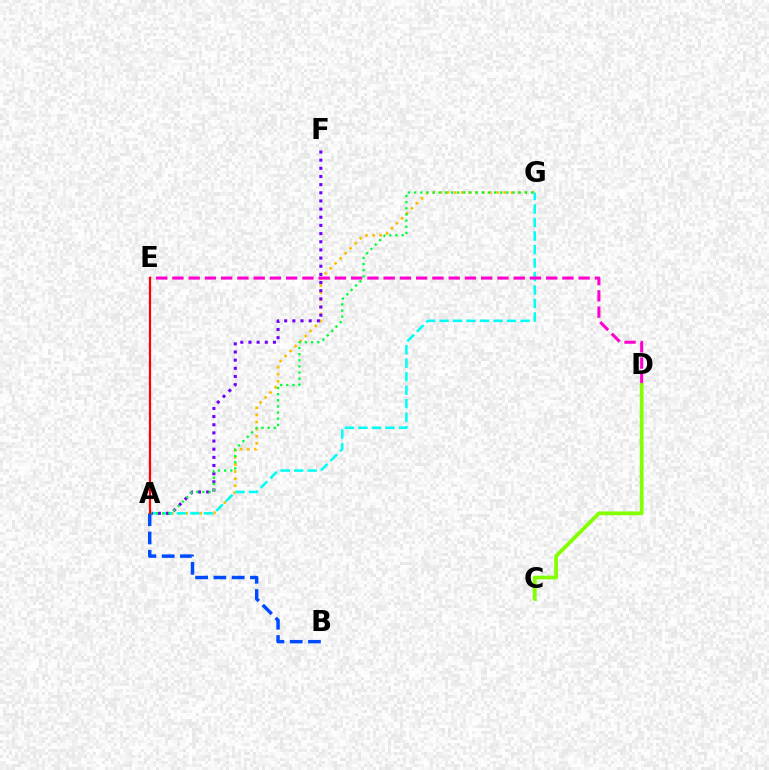{('A', 'G'): [{'color': '#ffbd00', 'line_style': 'dotted', 'thickness': 1.93}, {'color': '#00fff6', 'line_style': 'dashed', 'thickness': 1.83}, {'color': '#00ff39', 'line_style': 'dotted', 'thickness': 1.67}], ('D', 'E'): [{'color': '#ff00cf', 'line_style': 'dashed', 'thickness': 2.21}], ('C', 'D'): [{'color': '#84ff00', 'line_style': 'solid', 'thickness': 2.71}], ('A', 'F'): [{'color': '#7200ff', 'line_style': 'dotted', 'thickness': 2.22}], ('A', 'B'): [{'color': '#004bff', 'line_style': 'dashed', 'thickness': 2.48}], ('A', 'E'): [{'color': '#ff0000', 'line_style': 'solid', 'thickness': 1.58}]}